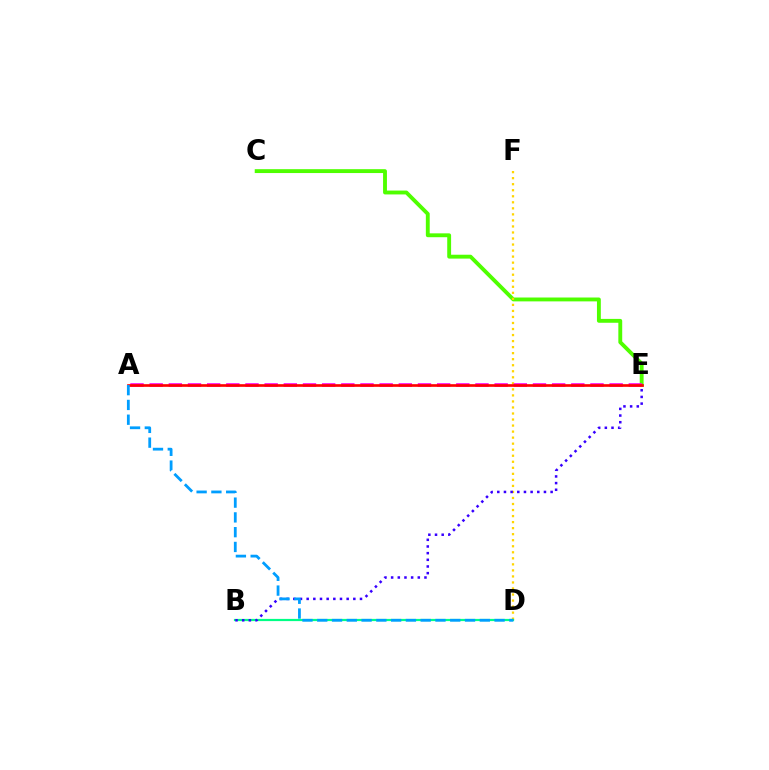{('C', 'E'): [{'color': '#4fff00', 'line_style': 'solid', 'thickness': 2.79}], ('D', 'F'): [{'color': '#ffd500', 'line_style': 'dotted', 'thickness': 1.64}], ('B', 'D'): [{'color': '#00ff86', 'line_style': 'solid', 'thickness': 1.59}], ('A', 'E'): [{'color': '#ff00ed', 'line_style': 'dashed', 'thickness': 2.6}, {'color': '#ff0000', 'line_style': 'solid', 'thickness': 1.91}], ('B', 'E'): [{'color': '#3700ff', 'line_style': 'dotted', 'thickness': 1.81}], ('A', 'D'): [{'color': '#009eff', 'line_style': 'dashed', 'thickness': 2.01}]}